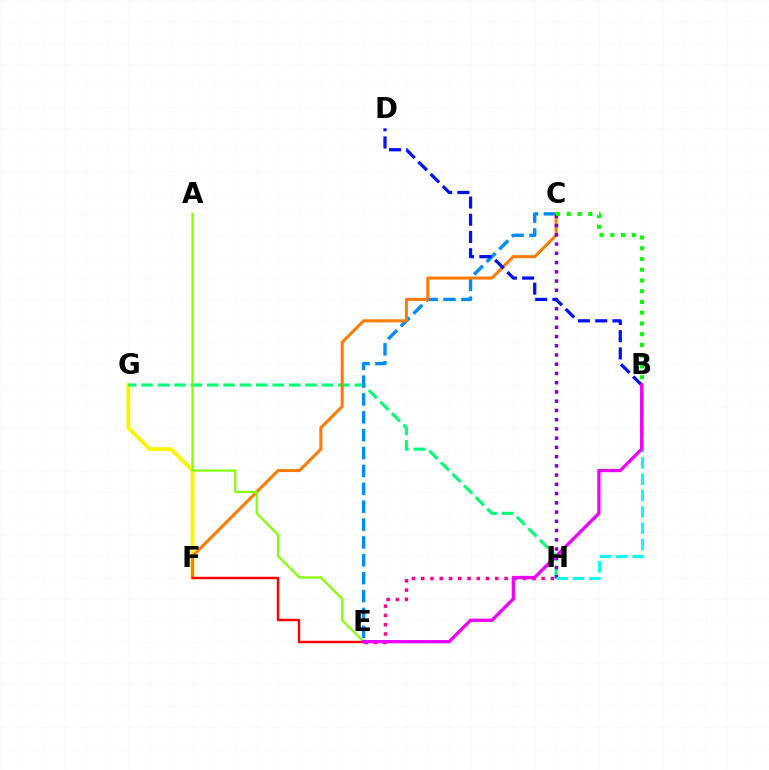{('E', 'H'): [{'color': '#ff0094', 'line_style': 'dotted', 'thickness': 2.52}], ('F', 'G'): [{'color': '#fcf500', 'line_style': 'solid', 'thickness': 2.78}], ('G', 'H'): [{'color': '#00ff74', 'line_style': 'dashed', 'thickness': 2.23}], ('C', 'E'): [{'color': '#008cff', 'line_style': 'dashed', 'thickness': 2.43}], ('C', 'F'): [{'color': '#ff7c00', 'line_style': 'solid', 'thickness': 2.2}], ('A', 'E'): [{'color': '#84ff00', 'line_style': 'solid', 'thickness': 1.58}], ('C', 'H'): [{'color': '#7200ff', 'line_style': 'dotted', 'thickness': 2.51}], ('B', 'H'): [{'color': '#00fff6', 'line_style': 'dashed', 'thickness': 2.22}], ('B', 'D'): [{'color': '#0010ff', 'line_style': 'dashed', 'thickness': 2.34}], ('E', 'F'): [{'color': '#ff0000', 'line_style': 'solid', 'thickness': 1.75}], ('B', 'C'): [{'color': '#08ff00', 'line_style': 'dotted', 'thickness': 2.92}], ('B', 'E'): [{'color': '#ee00ff', 'line_style': 'solid', 'thickness': 2.35}]}